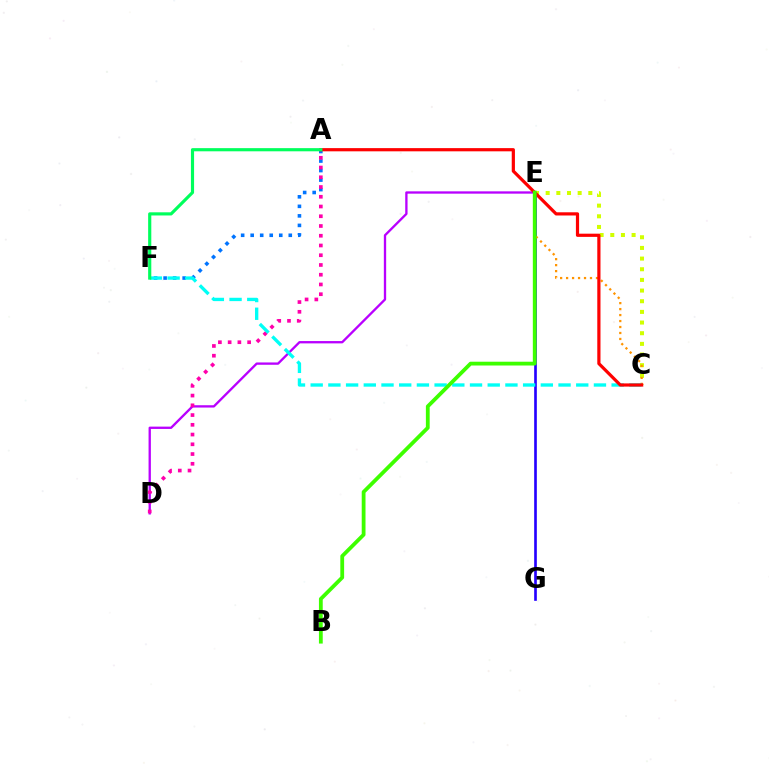{('E', 'G'): [{'color': '#2500ff', 'line_style': 'solid', 'thickness': 1.91}], ('C', 'E'): [{'color': '#d1ff00', 'line_style': 'dotted', 'thickness': 2.9}, {'color': '#ff9400', 'line_style': 'dotted', 'thickness': 1.62}], ('A', 'F'): [{'color': '#0074ff', 'line_style': 'dotted', 'thickness': 2.59}, {'color': '#00ff5c', 'line_style': 'solid', 'thickness': 2.27}], ('D', 'E'): [{'color': '#b900ff', 'line_style': 'solid', 'thickness': 1.67}], ('A', 'D'): [{'color': '#ff00ac', 'line_style': 'dotted', 'thickness': 2.65}], ('C', 'F'): [{'color': '#00fff6', 'line_style': 'dashed', 'thickness': 2.41}], ('A', 'C'): [{'color': '#ff0000', 'line_style': 'solid', 'thickness': 2.3}], ('B', 'E'): [{'color': '#3dff00', 'line_style': 'solid', 'thickness': 2.73}]}